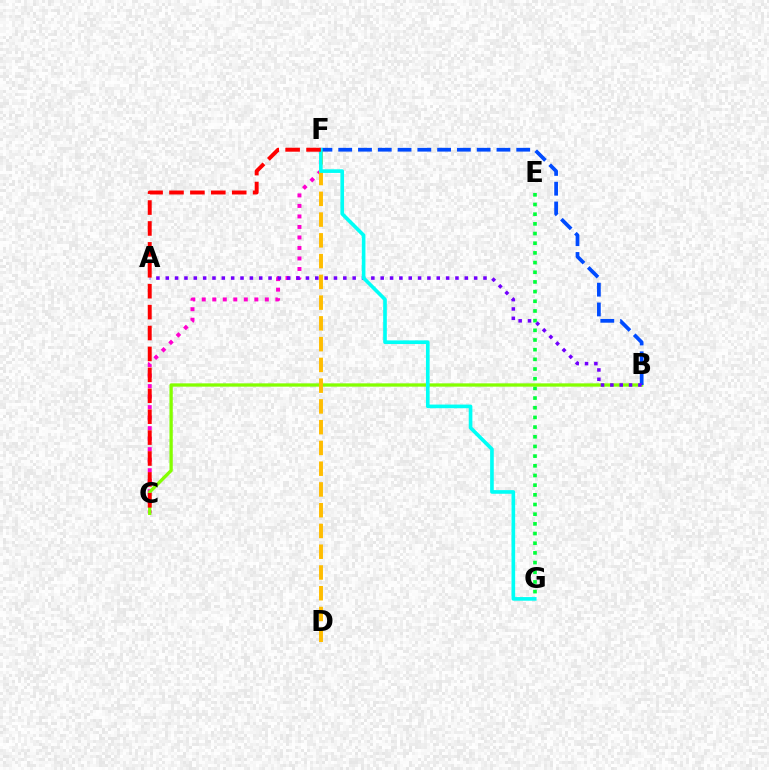{('C', 'F'): [{'color': '#ff00cf', 'line_style': 'dotted', 'thickness': 2.86}, {'color': '#ff0000', 'line_style': 'dashed', 'thickness': 2.84}], ('E', 'G'): [{'color': '#00ff39', 'line_style': 'dotted', 'thickness': 2.63}], ('B', 'C'): [{'color': '#84ff00', 'line_style': 'solid', 'thickness': 2.38}], ('D', 'F'): [{'color': '#ffbd00', 'line_style': 'dashed', 'thickness': 2.82}], ('B', 'F'): [{'color': '#004bff', 'line_style': 'dashed', 'thickness': 2.69}], ('A', 'B'): [{'color': '#7200ff', 'line_style': 'dotted', 'thickness': 2.54}], ('F', 'G'): [{'color': '#00fff6', 'line_style': 'solid', 'thickness': 2.62}]}